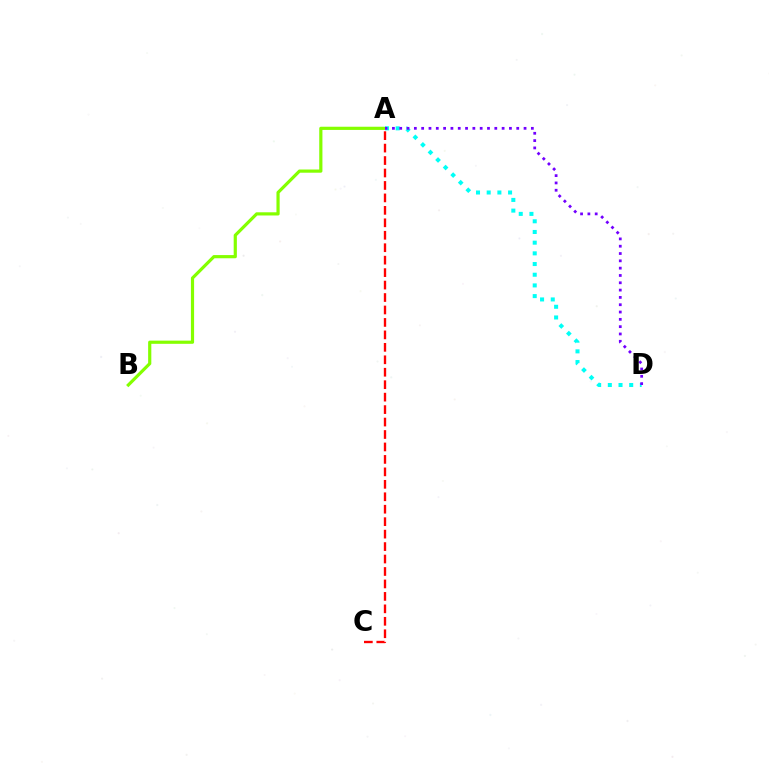{('A', 'C'): [{'color': '#ff0000', 'line_style': 'dashed', 'thickness': 1.69}], ('A', 'B'): [{'color': '#84ff00', 'line_style': 'solid', 'thickness': 2.3}], ('A', 'D'): [{'color': '#00fff6', 'line_style': 'dotted', 'thickness': 2.9}, {'color': '#7200ff', 'line_style': 'dotted', 'thickness': 1.99}]}